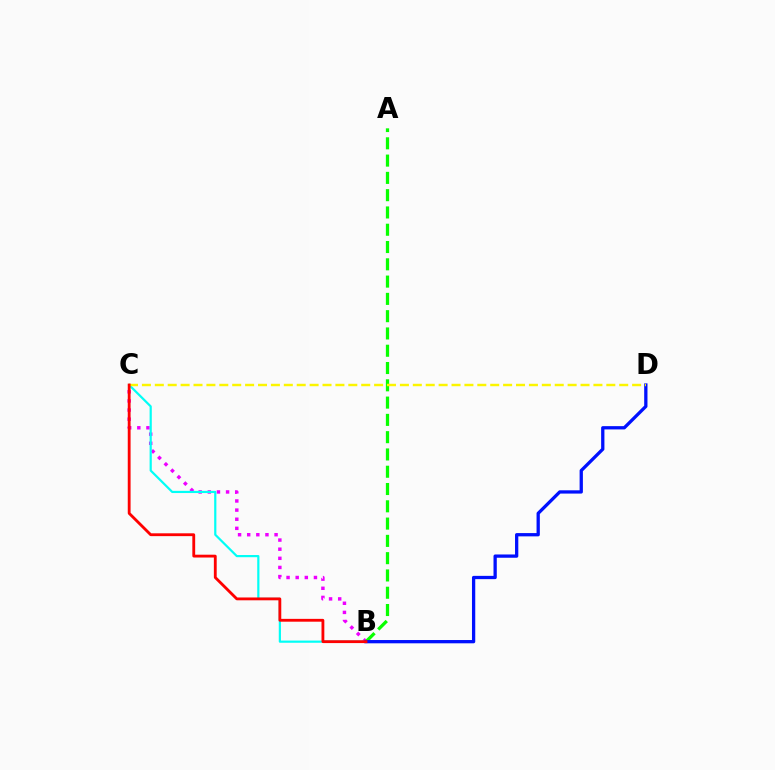{('B', 'C'): [{'color': '#ee00ff', 'line_style': 'dotted', 'thickness': 2.48}, {'color': '#00fff6', 'line_style': 'solid', 'thickness': 1.58}, {'color': '#ff0000', 'line_style': 'solid', 'thickness': 2.04}], ('A', 'B'): [{'color': '#08ff00', 'line_style': 'dashed', 'thickness': 2.35}], ('B', 'D'): [{'color': '#0010ff', 'line_style': 'solid', 'thickness': 2.36}], ('C', 'D'): [{'color': '#fcf500', 'line_style': 'dashed', 'thickness': 1.75}]}